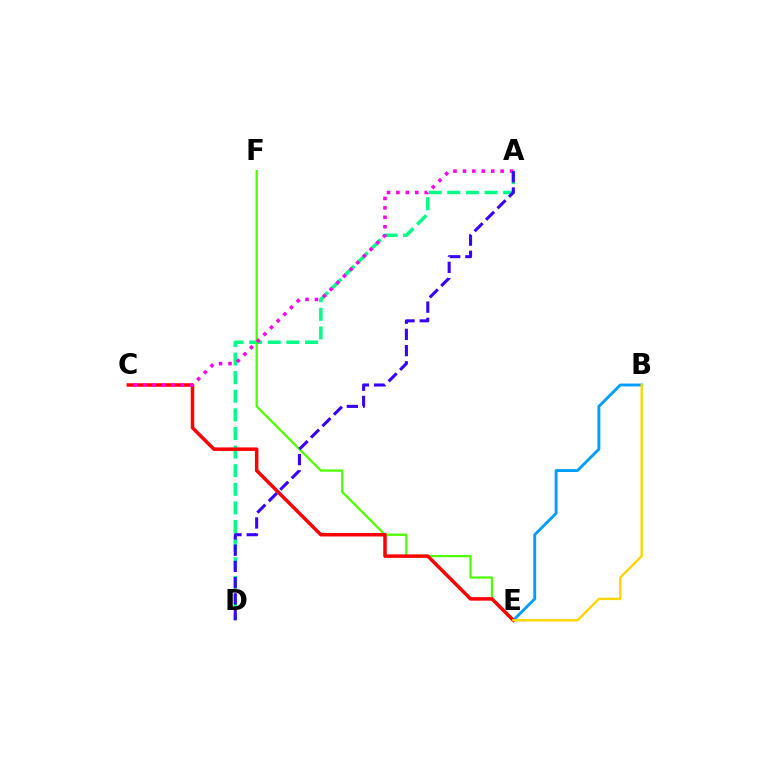{('A', 'D'): [{'color': '#00ff86', 'line_style': 'dashed', 'thickness': 2.53}, {'color': '#3700ff', 'line_style': 'dashed', 'thickness': 2.2}], ('E', 'F'): [{'color': '#4fff00', 'line_style': 'solid', 'thickness': 1.64}], ('B', 'E'): [{'color': '#009eff', 'line_style': 'solid', 'thickness': 2.07}, {'color': '#ffd500', 'line_style': 'solid', 'thickness': 1.72}], ('C', 'E'): [{'color': '#ff0000', 'line_style': 'solid', 'thickness': 2.51}], ('A', 'C'): [{'color': '#ff00ed', 'line_style': 'dotted', 'thickness': 2.56}]}